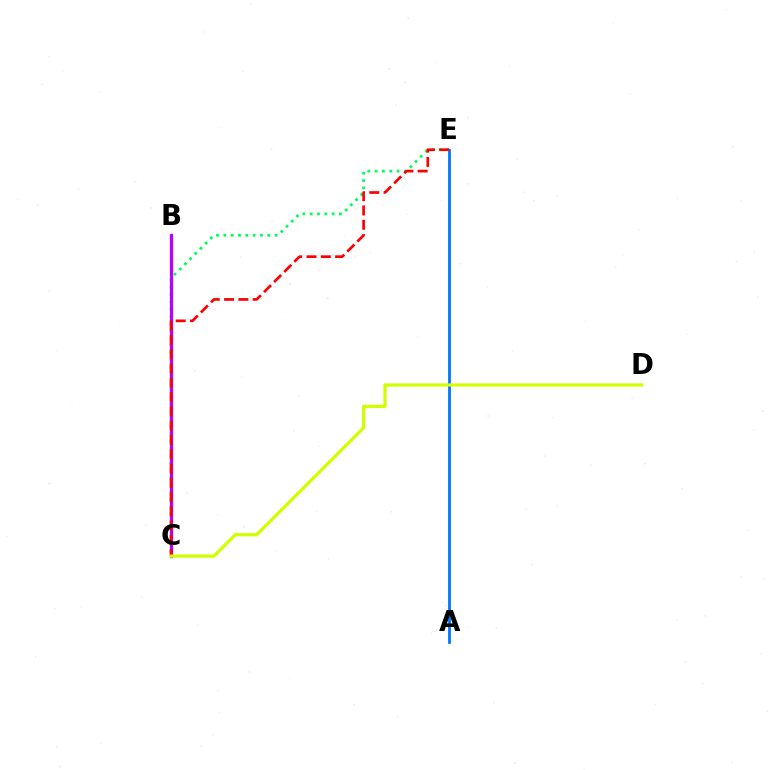{('C', 'E'): [{'color': '#00ff5c', 'line_style': 'dotted', 'thickness': 1.99}, {'color': '#ff0000', 'line_style': 'dashed', 'thickness': 1.94}], ('B', 'C'): [{'color': '#b900ff', 'line_style': 'solid', 'thickness': 2.36}], ('A', 'E'): [{'color': '#0074ff', 'line_style': 'solid', 'thickness': 1.99}], ('C', 'D'): [{'color': '#d1ff00', 'line_style': 'solid', 'thickness': 2.31}]}